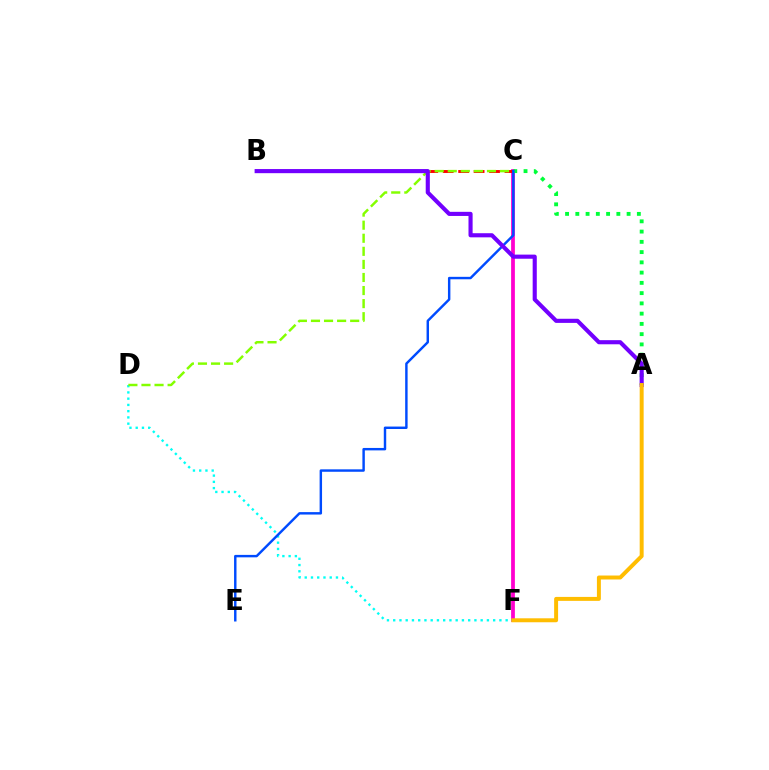{('C', 'F'): [{'color': '#ff00cf', 'line_style': 'solid', 'thickness': 2.71}], ('D', 'F'): [{'color': '#00fff6', 'line_style': 'dotted', 'thickness': 1.7}], ('B', 'C'): [{'color': '#ff0000', 'line_style': 'dashed', 'thickness': 2.1}], ('A', 'C'): [{'color': '#00ff39', 'line_style': 'dotted', 'thickness': 2.79}], ('C', 'D'): [{'color': '#84ff00', 'line_style': 'dashed', 'thickness': 1.78}], ('C', 'E'): [{'color': '#004bff', 'line_style': 'solid', 'thickness': 1.76}], ('A', 'B'): [{'color': '#7200ff', 'line_style': 'solid', 'thickness': 2.96}], ('A', 'F'): [{'color': '#ffbd00', 'line_style': 'solid', 'thickness': 2.85}]}